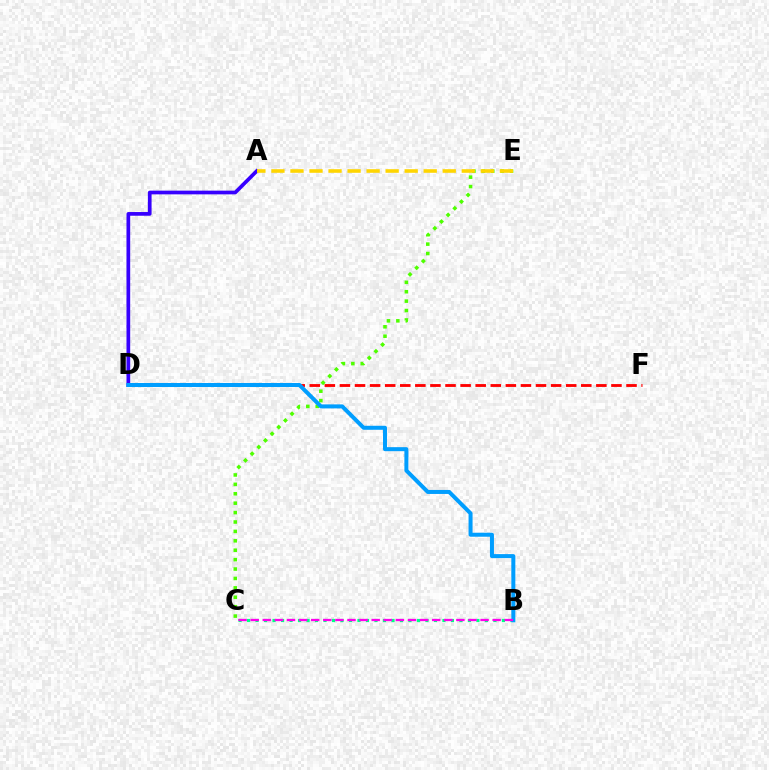{('C', 'E'): [{'color': '#4fff00', 'line_style': 'dotted', 'thickness': 2.56}], ('B', 'C'): [{'color': '#00ff86', 'line_style': 'dotted', 'thickness': 2.31}, {'color': '#ff00ed', 'line_style': 'dashed', 'thickness': 1.64}], ('A', 'D'): [{'color': '#3700ff', 'line_style': 'solid', 'thickness': 2.67}], ('A', 'E'): [{'color': '#ffd500', 'line_style': 'dashed', 'thickness': 2.59}], ('D', 'F'): [{'color': '#ff0000', 'line_style': 'dashed', 'thickness': 2.05}], ('B', 'D'): [{'color': '#009eff', 'line_style': 'solid', 'thickness': 2.89}]}